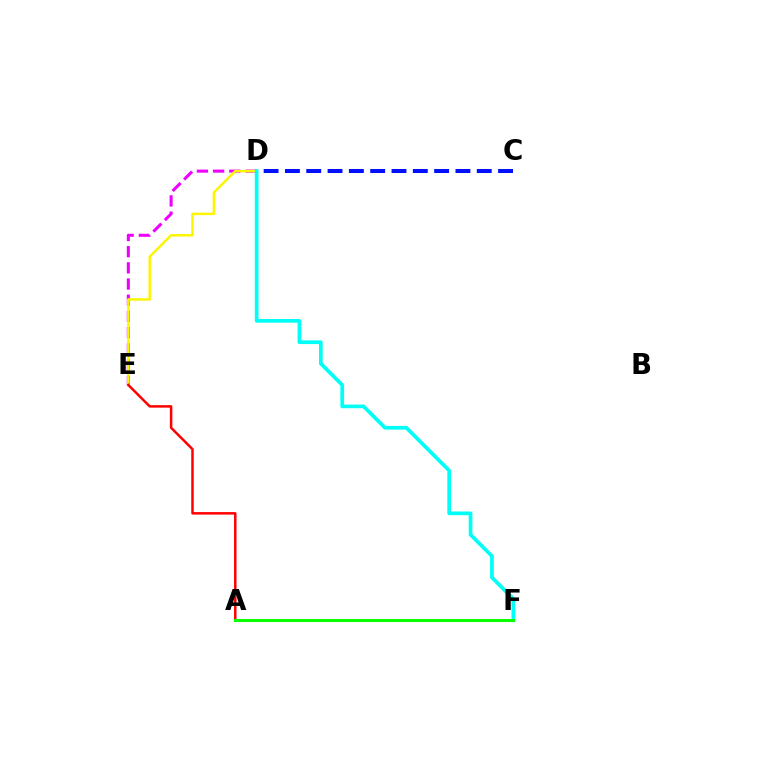{('D', 'E'): [{'color': '#ee00ff', 'line_style': 'dashed', 'thickness': 2.2}, {'color': '#fcf500', 'line_style': 'solid', 'thickness': 1.78}], ('A', 'E'): [{'color': '#ff0000', 'line_style': 'solid', 'thickness': 1.79}], ('C', 'D'): [{'color': '#0010ff', 'line_style': 'dashed', 'thickness': 2.9}], ('D', 'F'): [{'color': '#00fff6', 'line_style': 'solid', 'thickness': 2.67}], ('A', 'F'): [{'color': '#08ff00', 'line_style': 'solid', 'thickness': 2.17}]}